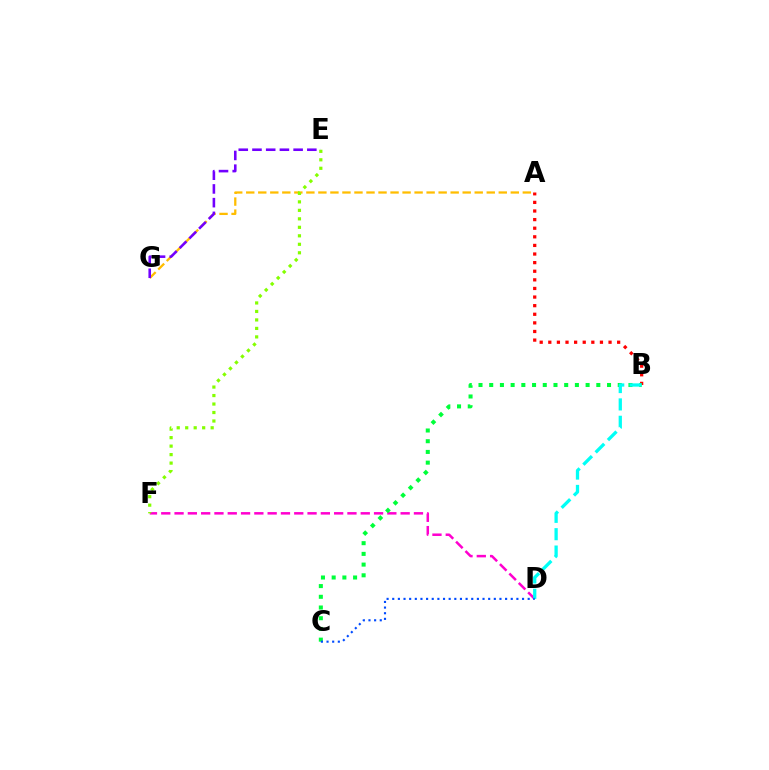{('A', 'B'): [{'color': '#ff0000', 'line_style': 'dotted', 'thickness': 2.34}], ('D', 'F'): [{'color': '#ff00cf', 'line_style': 'dashed', 'thickness': 1.81}], ('B', 'C'): [{'color': '#00ff39', 'line_style': 'dotted', 'thickness': 2.91}], ('A', 'G'): [{'color': '#ffbd00', 'line_style': 'dashed', 'thickness': 1.63}], ('E', 'G'): [{'color': '#7200ff', 'line_style': 'dashed', 'thickness': 1.86}], ('B', 'D'): [{'color': '#00fff6', 'line_style': 'dashed', 'thickness': 2.36}], ('C', 'D'): [{'color': '#004bff', 'line_style': 'dotted', 'thickness': 1.53}], ('E', 'F'): [{'color': '#84ff00', 'line_style': 'dotted', 'thickness': 2.31}]}